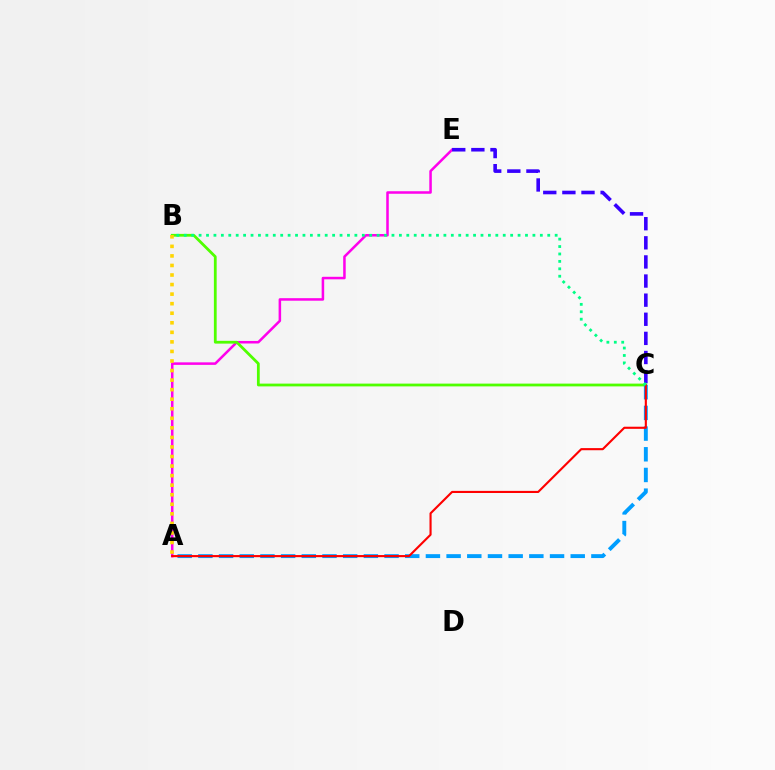{('A', 'E'): [{'color': '#ff00ed', 'line_style': 'solid', 'thickness': 1.82}], ('B', 'C'): [{'color': '#4fff00', 'line_style': 'solid', 'thickness': 2.0}, {'color': '#00ff86', 'line_style': 'dotted', 'thickness': 2.02}], ('C', 'E'): [{'color': '#3700ff', 'line_style': 'dashed', 'thickness': 2.6}], ('A', 'B'): [{'color': '#ffd500', 'line_style': 'dotted', 'thickness': 2.6}], ('A', 'C'): [{'color': '#009eff', 'line_style': 'dashed', 'thickness': 2.81}, {'color': '#ff0000', 'line_style': 'solid', 'thickness': 1.53}]}